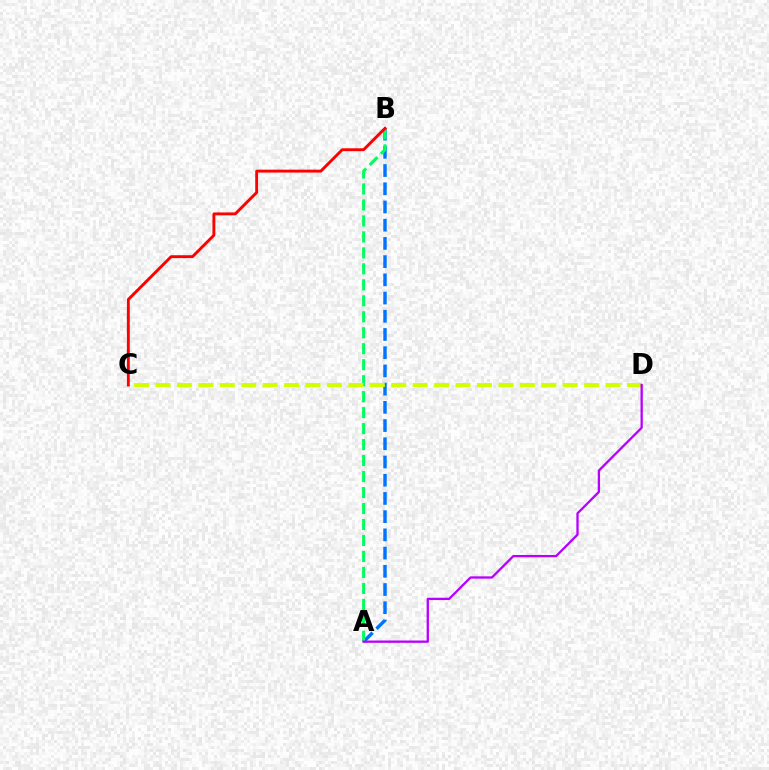{('A', 'B'): [{'color': '#0074ff', 'line_style': 'dashed', 'thickness': 2.47}, {'color': '#00ff5c', 'line_style': 'dashed', 'thickness': 2.17}], ('C', 'D'): [{'color': '#d1ff00', 'line_style': 'dashed', 'thickness': 2.91}], ('B', 'C'): [{'color': '#ff0000', 'line_style': 'solid', 'thickness': 2.08}], ('A', 'D'): [{'color': '#b900ff', 'line_style': 'solid', 'thickness': 1.66}]}